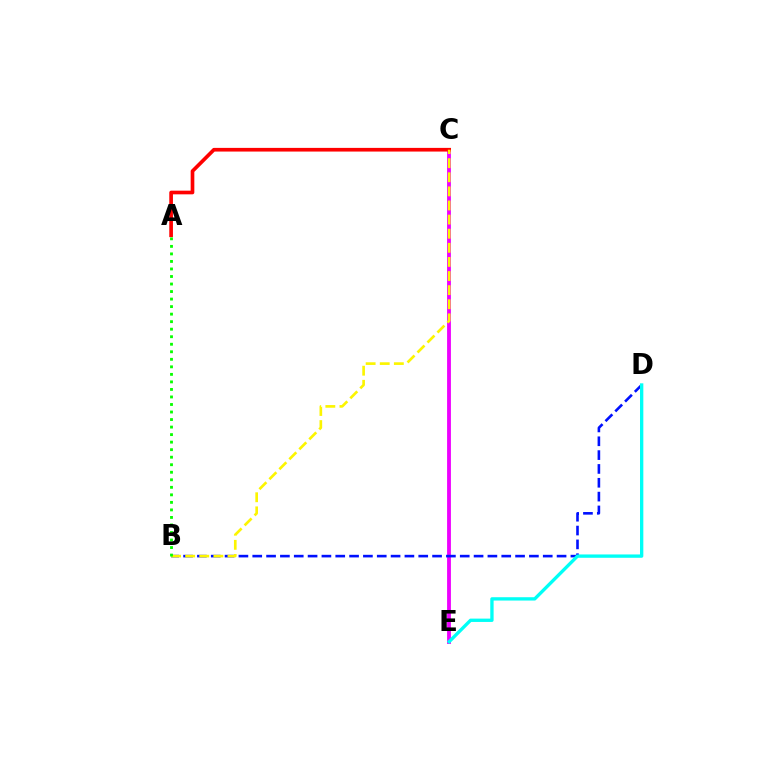{('C', 'E'): [{'color': '#ee00ff', 'line_style': 'solid', 'thickness': 2.76}], ('B', 'D'): [{'color': '#0010ff', 'line_style': 'dashed', 'thickness': 1.88}], ('A', 'C'): [{'color': '#ff0000', 'line_style': 'solid', 'thickness': 2.64}], ('D', 'E'): [{'color': '#00fff6', 'line_style': 'solid', 'thickness': 2.4}], ('B', 'C'): [{'color': '#fcf500', 'line_style': 'dashed', 'thickness': 1.92}], ('A', 'B'): [{'color': '#08ff00', 'line_style': 'dotted', 'thickness': 2.05}]}